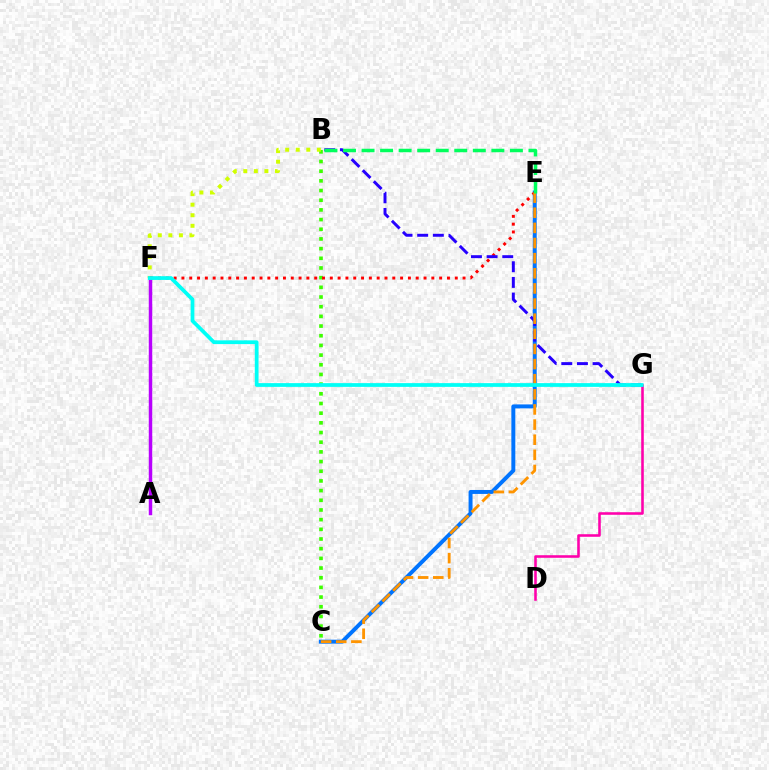{('C', 'E'): [{'color': '#0074ff', 'line_style': 'solid', 'thickness': 2.85}, {'color': '#ff9400', 'line_style': 'dashed', 'thickness': 2.06}], ('B', 'C'): [{'color': '#3dff00', 'line_style': 'dotted', 'thickness': 2.63}], ('B', 'F'): [{'color': '#d1ff00', 'line_style': 'dotted', 'thickness': 2.87}], ('E', 'F'): [{'color': '#ff0000', 'line_style': 'dotted', 'thickness': 2.12}], ('B', 'G'): [{'color': '#2500ff', 'line_style': 'dashed', 'thickness': 2.13}], ('A', 'F'): [{'color': '#b900ff', 'line_style': 'solid', 'thickness': 2.49}], ('D', 'G'): [{'color': '#ff00ac', 'line_style': 'solid', 'thickness': 1.85}], ('F', 'G'): [{'color': '#00fff6', 'line_style': 'solid', 'thickness': 2.7}], ('B', 'E'): [{'color': '#00ff5c', 'line_style': 'dashed', 'thickness': 2.52}]}